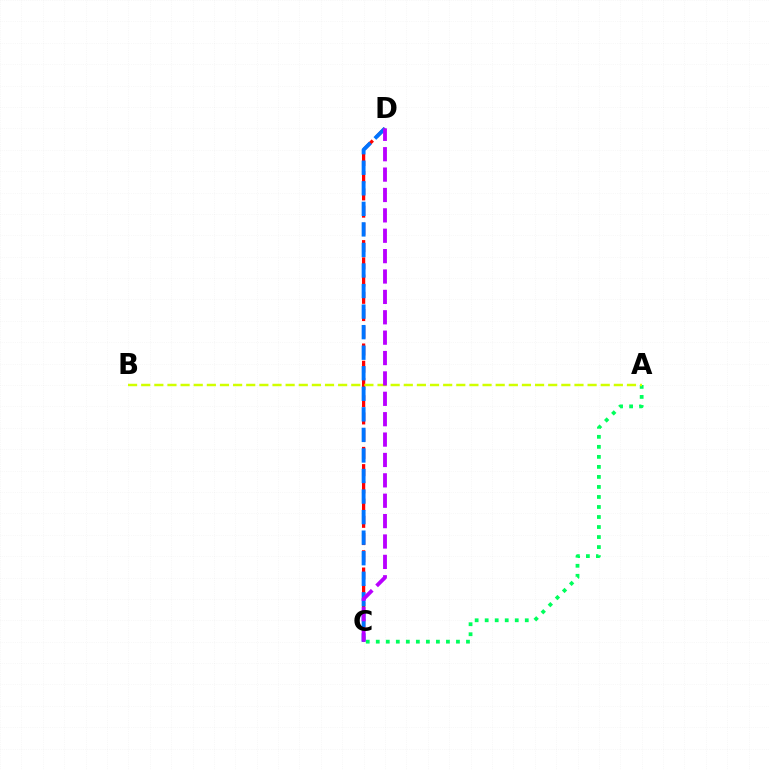{('A', 'C'): [{'color': '#00ff5c', 'line_style': 'dotted', 'thickness': 2.72}], ('C', 'D'): [{'color': '#ff0000', 'line_style': 'dashed', 'thickness': 2.34}, {'color': '#0074ff', 'line_style': 'dashed', 'thickness': 2.79}, {'color': '#b900ff', 'line_style': 'dashed', 'thickness': 2.77}], ('A', 'B'): [{'color': '#d1ff00', 'line_style': 'dashed', 'thickness': 1.78}]}